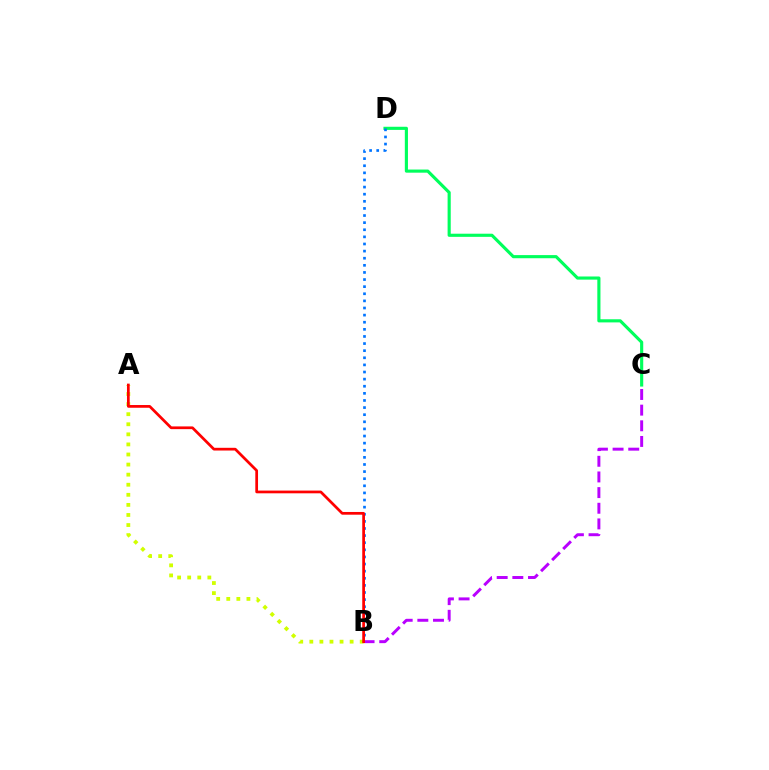{('C', 'D'): [{'color': '#00ff5c', 'line_style': 'solid', 'thickness': 2.26}], ('A', 'B'): [{'color': '#d1ff00', 'line_style': 'dotted', 'thickness': 2.74}, {'color': '#ff0000', 'line_style': 'solid', 'thickness': 1.96}], ('B', 'D'): [{'color': '#0074ff', 'line_style': 'dotted', 'thickness': 1.93}], ('B', 'C'): [{'color': '#b900ff', 'line_style': 'dashed', 'thickness': 2.13}]}